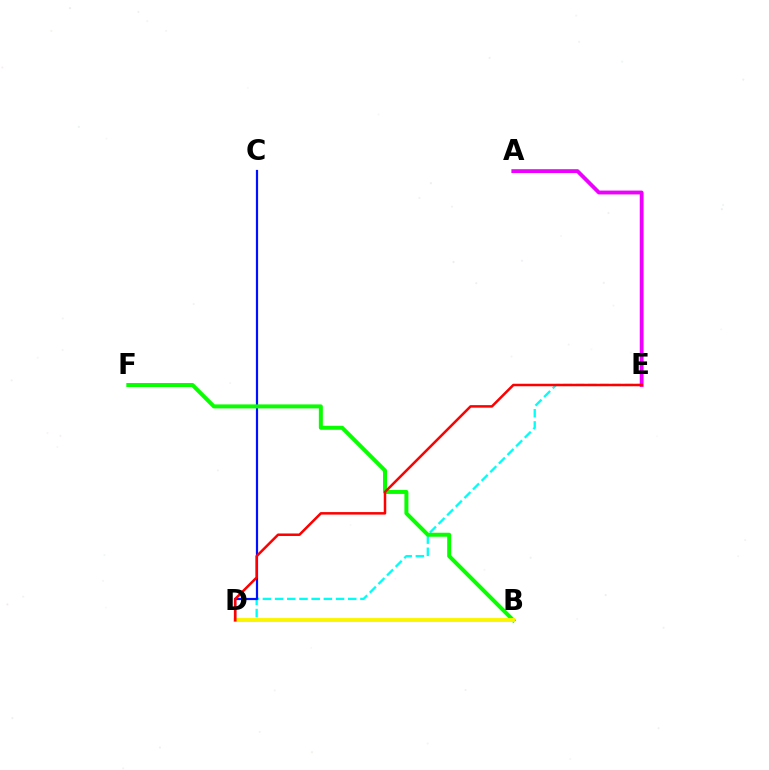{('D', 'E'): [{'color': '#00fff6', 'line_style': 'dashed', 'thickness': 1.66}, {'color': '#ff0000', 'line_style': 'solid', 'thickness': 1.81}], ('A', 'E'): [{'color': '#ee00ff', 'line_style': 'solid', 'thickness': 2.77}], ('C', 'D'): [{'color': '#0010ff', 'line_style': 'solid', 'thickness': 1.59}], ('B', 'F'): [{'color': '#08ff00', 'line_style': 'solid', 'thickness': 2.87}], ('B', 'D'): [{'color': '#fcf500', 'line_style': 'solid', 'thickness': 2.8}]}